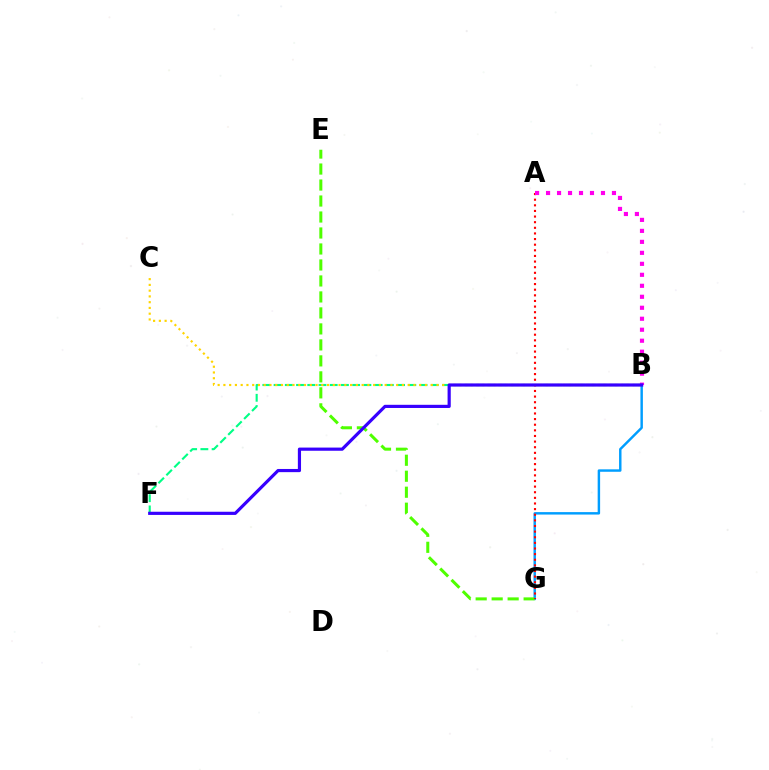{('B', 'G'): [{'color': '#009eff', 'line_style': 'solid', 'thickness': 1.76}], ('E', 'G'): [{'color': '#4fff00', 'line_style': 'dashed', 'thickness': 2.17}], ('B', 'F'): [{'color': '#00ff86', 'line_style': 'dashed', 'thickness': 1.53}, {'color': '#3700ff', 'line_style': 'solid', 'thickness': 2.29}], ('A', 'G'): [{'color': '#ff0000', 'line_style': 'dotted', 'thickness': 1.53}], ('B', 'C'): [{'color': '#ffd500', 'line_style': 'dotted', 'thickness': 1.56}], ('A', 'B'): [{'color': '#ff00ed', 'line_style': 'dotted', 'thickness': 2.98}]}